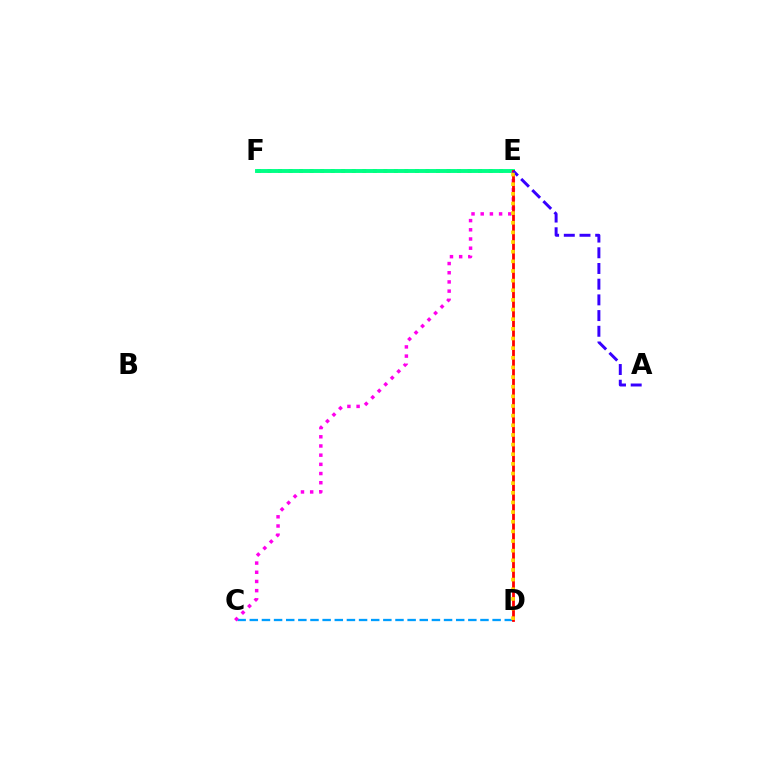{('E', 'F'): [{'color': '#4fff00', 'line_style': 'dotted', 'thickness': 2.86}, {'color': '#00ff86', 'line_style': 'solid', 'thickness': 2.8}], ('C', 'D'): [{'color': '#009eff', 'line_style': 'dashed', 'thickness': 1.65}], ('C', 'E'): [{'color': '#ff00ed', 'line_style': 'dotted', 'thickness': 2.5}], ('D', 'E'): [{'color': '#ff0000', 'line_style': 'solid', 'thickness': 2.01}, {'color': '#ffd500', 'line_style': 'dotted', 'thickness': 2.62}], ('A', 'E'): [{'color': '#3700ff', 'line_style': 'dashed', 'thickness': 2.13}]}